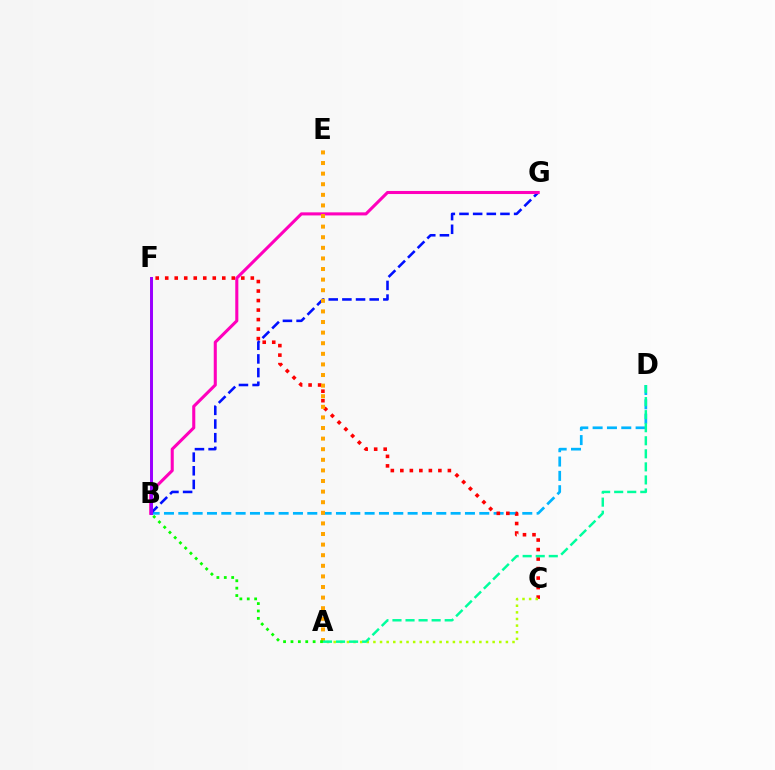{('B', 'D'): [{'color': '#00b5ff', 'line_style': 'dashed', 'thickness': 1.95}], ('B', 'G'): [{'color': '#0010ff', 'line_style': 'dashed', 'thickness': 1.86}, {'color': '#ff00bd', 'line_style': 'solid', 'thickness': 2.21}], ('C', 'F'): [{'color': '#ff0000', 'line_style': 'dotted', 'thickness': 2.58}], ('A', 'E'): [{'color': '#ffa500', 'line_style': 'dotted', 'thickness': 2.88}], ('A', 'C'): [{'color': '#b3ff00', 'line_style': 'dotted', 'thickness': 1.8}], ('A', 'D'): [{'color': '#00ff9d', 'line_style': 'dashed', 'thickness': 1.77}], ('A', 'B'): [{'color': '#08ff00', 'line_style': 'dotted', 'thickness': 2.01}], ('B', 'F'): [{'color': '#9b00ff', 'line_style': 'solid', 'thickness': 2.14}]}